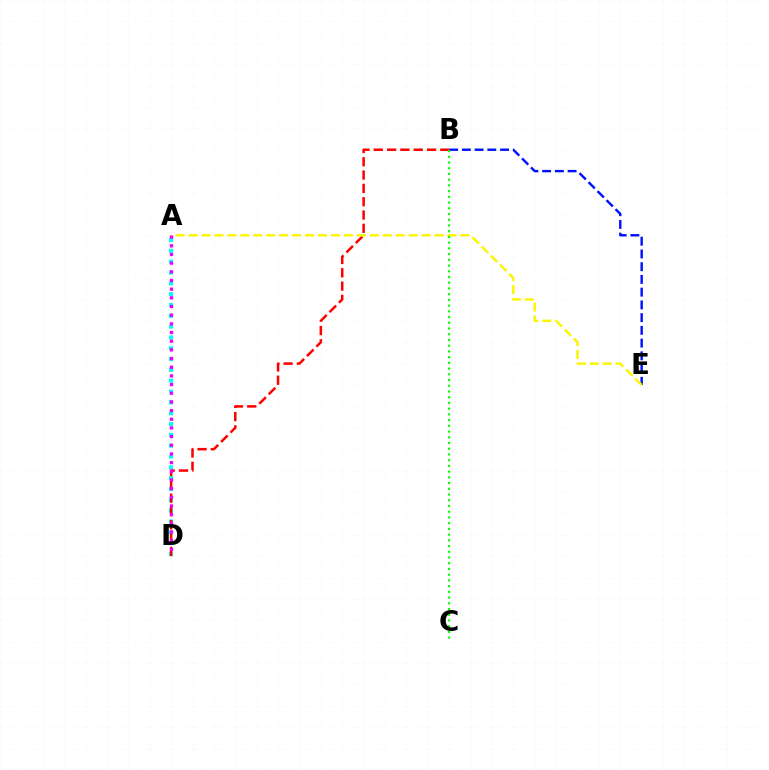{('A', 'D'): [{'color': '#00fff6', 'line_style': 'dotted', 'thickness': 2.94}, {'color': '#ee00ff', 'line_style': 'dotted', 'thickness': 2.36}], ('B', 'E'): [{'color': '#0010ff', 'line_style': 'dashed', 'thickness': 1.73}], ('B', 'D'): [{'color': '#ff0000', 'line_style': 'dashed', 'thickness': 1.81}], ('A', 'E'): [{'color': '#fcf500', 'line_style': 'dashed', 'thickness': 1.76}], ('B', 'C'): [{'color': '#08ff00', 'line_style': 'dotted', 'thickness': 1.56}]}